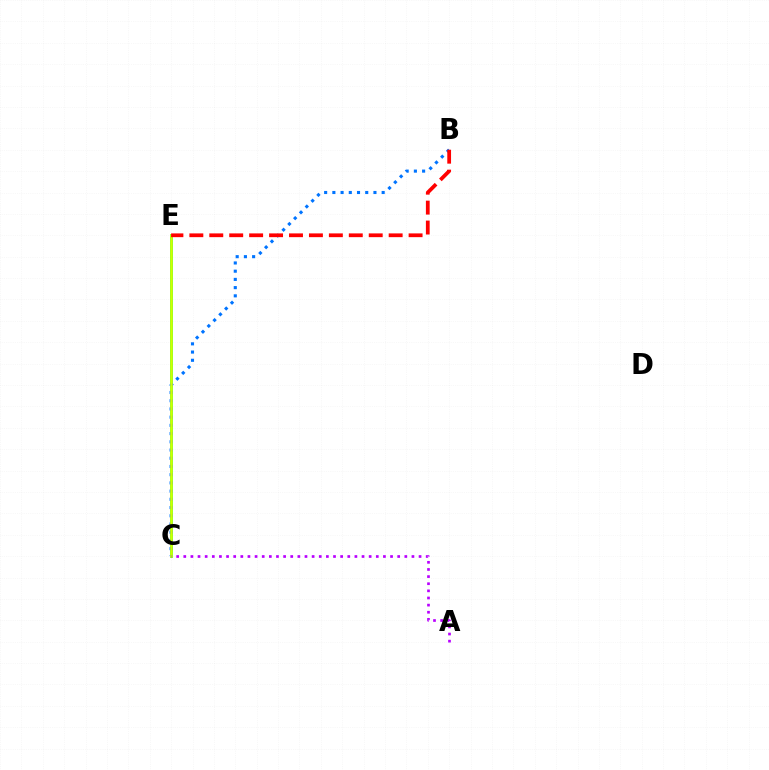{('C', 'E'): [{'color': '#00ff5c', 'line_style': 'solid', 'thickness': 2.0}, {'color': '#d1ff00', 'line_style': 'solid', 'thickness': 1.82}], ('B', 'C'): [{'color': '#0074ff', 'line_style': 'dotted', 'thickness': 2.23}], ('A', 'C'): [{'color': '#b900ff', 'line_style': 'dotted', 'thickness': 1.94}], ('B', 'E'): [{'color': '#ff0000', 'line_style': 'dashed', 'thickness': 2.71}]}